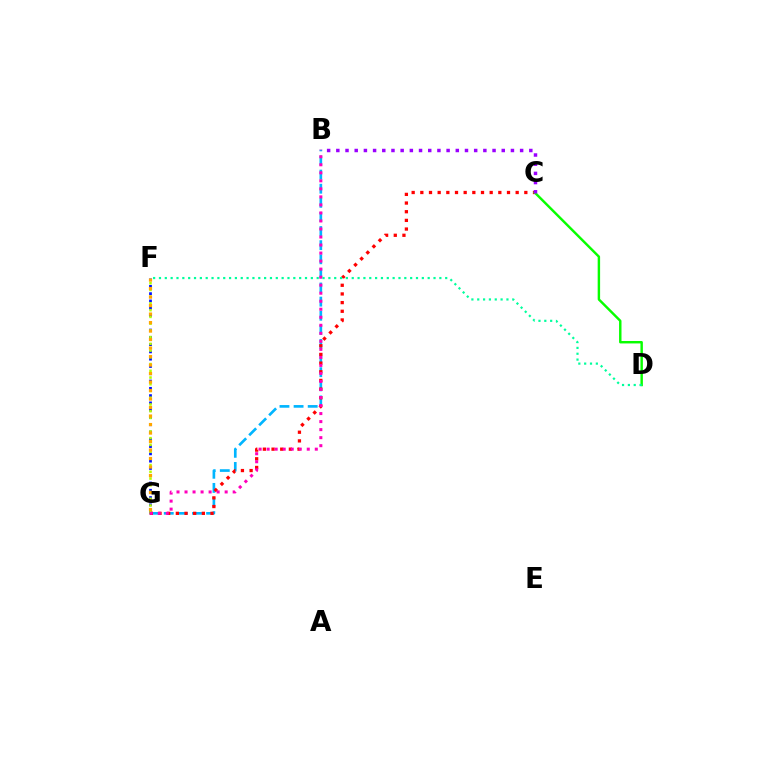{('B', 'G'): [{'color': '#00b5ff', 'line_style': 'dashed', 'thickness': 1.92}, {'color': '#ff00bd', 'line_style': 'dotted', 'thickness': 2.18}], ('F', 'G'): [{'color': '#0010ff', 'line_style': 'dotted', 'thickness': 1.98}, {'color': '#b3ff00', 'line_style': 'dotted', 'thickness': 1.83}, {'color': '#ffa500', 'line_style': 'dotted', 'thickness': 2.31}], ('C', 'G'): [{'color': '#ff0000', 'line_style': 'dotted', 'thickness': 2.35}], ('C', 'D'): [{'color': '#08ff00', 'line_style': 'solid', 'thickness': 1.75}], ('D', 'F'): [{'color': '#00ff9d', 'line_style': 'dotted', 'thickness': 1.59}], ('B', 'C'): [{'color': '#9b00ff', 'line_style': 'dotted', 'thickness': 2.5}]}